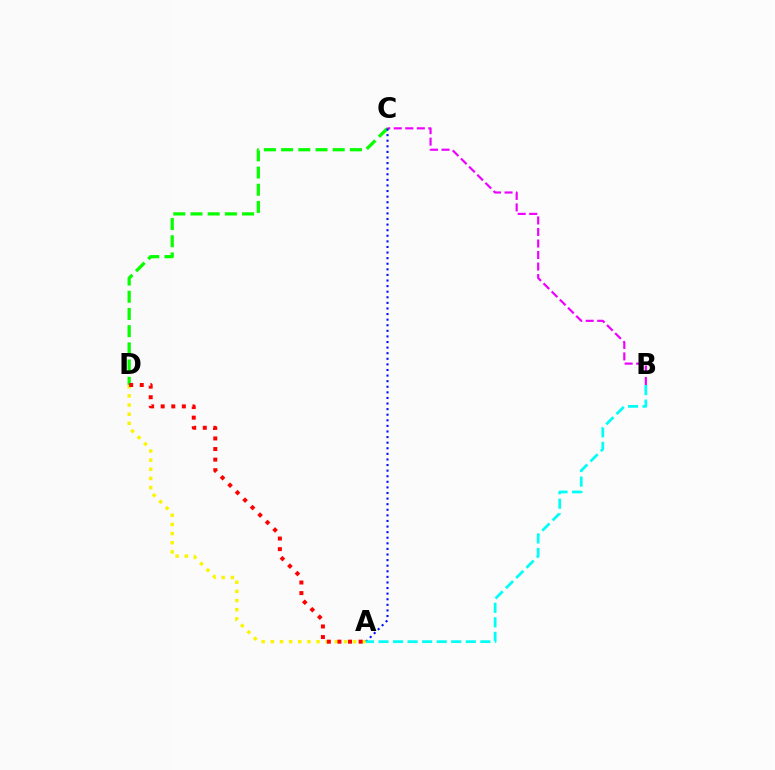{('A', 'D'): [{'color': '#fcf500', 'line_style': 'dotted', 'thickness': 2.49}, {'color': '#ff0000', 'line_style': 'dotted', 'thickness': 2.88}], ('C', 'D'): [{'color': '#08ff00', 'line_style': 'dashed', 'thickness': 2.34}], ('B', 'C'): [{'color': '#ee00ff', 'line_style': 'dashed', 'thickness': 1.57}], ('A', 'C'): [{'color': '#0010ff', 'line_style': 'dotted', 'thickness': 1.52}], ('A', 'B'): [{'color': '#00fff6', 'line_style': 'dashed', 'thickness': 1.98}]}